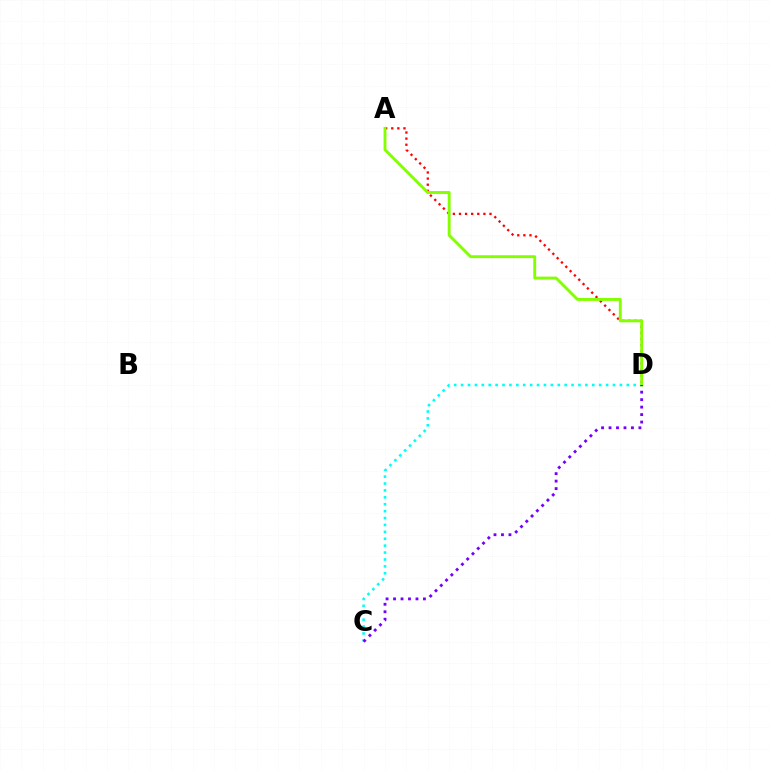{('A', 'D'): [{'color': '#ff0000', 'line_style': 'dotted', 'thickness': 1.66}, {'color': '#84ff00', 'line_style': 'solid', 'thickness': 2.08}], ('C', 'D'): [{'color': '#00fff6', 'line_style': 'dotted', 'thickness': 1.88}, {'color': '#7200ff', 'line_style': 'dotted', 'thickness': 2.03}]}